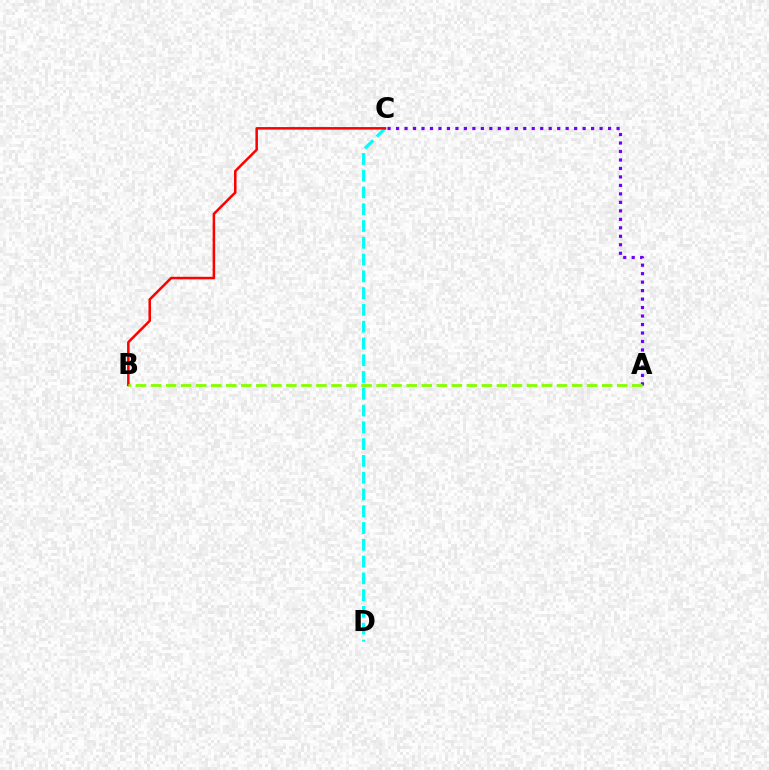{('C', 'D'): [{'color': '#00fff6', 'line_style': 'dashed', 'thickness': 2.28}], ('B', 'C'): [{'color': '#ff0000', 'line_style': 'solid', 'thickness': 1.82}], ('A', 'C'): [{'color': '#7200ff', 'line_style': 'dotted', 'thickness': 2.3}], ('A', 'B'): [{'color': '#84ff00', 'line_style': 'dashed', 'thickness': 2.04}]}